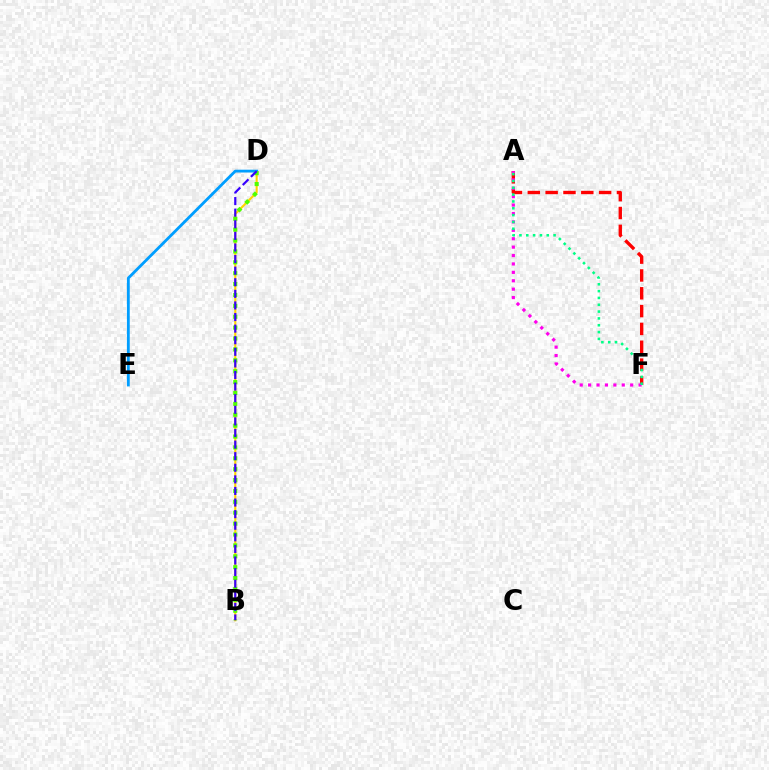{('B', 'D'): [{'color': '#ffd500', 'line_style': 'solid', 'thickness': 1.51}, {'color': '#4fff00', 'line_style': 'dotted', 'thickness': 2.96}, {'color': '#3700ff', 'line_style': 'dashed', 'thickness': 1.58}], ('D', 'E'): [{'color': '#009eff', 'line_style': 'solid', 'thickness': 2.03}], ('A', 'F'): [{'color': '#ff0000', 'line_style': 'dashed', 'thickness': 2.42}, {'color': '#ff00ed', 'line_style': 'dotted', 'thickness': 2.28}, {'color': '#00ff86', 'line_style': 'dotted', 'thickness': 1.85}]}